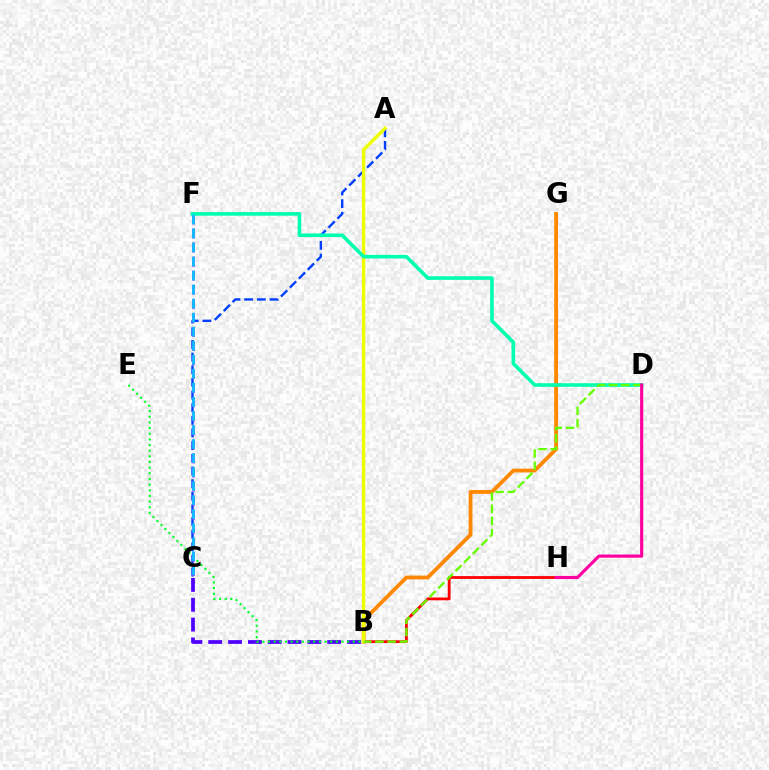{('A', 'C'): [{'color': '#003fff', 'line_style': 'dashed', 'thickness': 1.72}], ('B', 'G'): [{'color': '#ff8800', 'line_style': 'solid', 'thickness': 2.74}], ('B', 'H'): [{'color': '#ff0000', 'line_style': 'solid', 'thickness': 2.02}], ('A', 'B'): [{'color': '#eeff00', 'line_style': 'solid', 'thickness': 2.43}], ('C', 'F'): [{'color': '#d600ff', 'line_style': 'dashed', 'thickness': 1.91}, {'color': '#00c7ff', 'line_style': 'dashed', 'thickness': 1.91}], ('B', 'C'): [{'color': '#4f00ff', 'line_style': 'dashed', 'thickness': 2.69}], ('D', 'F'): [{'color': '#00ffaf', 'line_style': 'solid', 'thickness': 2.6}], ('B', 'E'): [{'color': '#00ff27', 'line_style': 'dotted', 'thickness': 1.54}], ('B', 'D'): [{'color': '#66ff00', 'line_style': 'dashed', 'thickness': 1.66}], ('D', 'H'): [{'color': '#ff00a0', 'line_style': 'solid', 'thickness': 2.27}]}